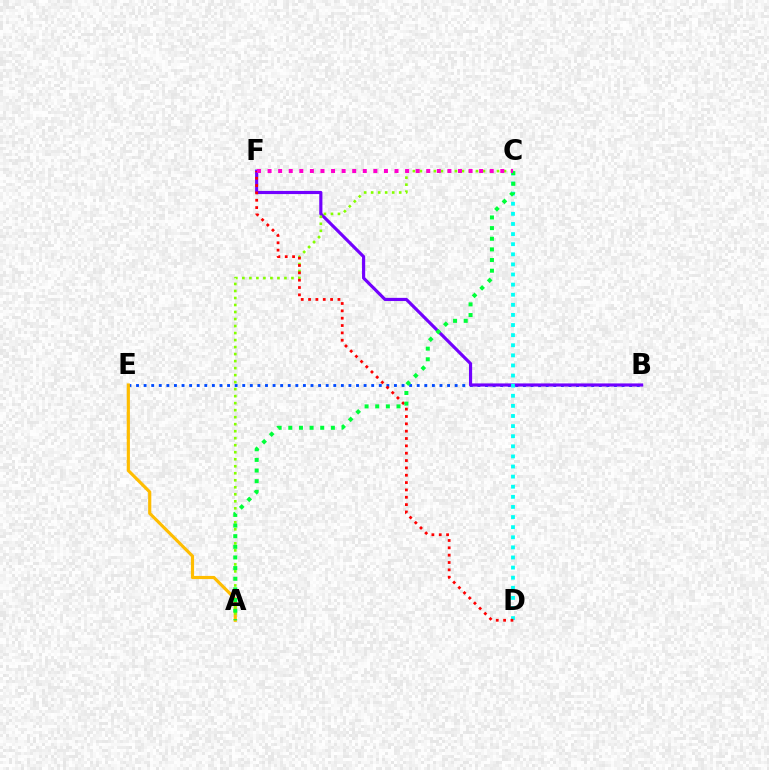{('B', 'E'): [{'color': '#004bff', 'line_style': 'dotted', 'thickness': 2.06}], ('B', 'F'): [{'color': '#7200ff', 'line_style': 'solid', 'thickness': 2.27}], ('A', 'E'): [{'color': '#ffbd00', 'line_style': 'solid', 'thickness': 2.27}], ('A', 'C'): [{'color': '#84ff00', 'line_style': 'dotted', 'thickness': 1.9}, {'color': '#00ff39', 'line_style': 'dotted', 'thickness': 2.89}], ('C', 'D'): [{'color': '#00fff6', 'line_style': 'dotted', 'thickness': 2.75}], ('D', 'F'): [{'color': '#ff0000', 'line_style': 'dotted', 'thickness': 2.0}], ('C', 'F'): [{'color': '#ff00cf', 'line_style': 'dotted', 'thickness': 2.87}]}